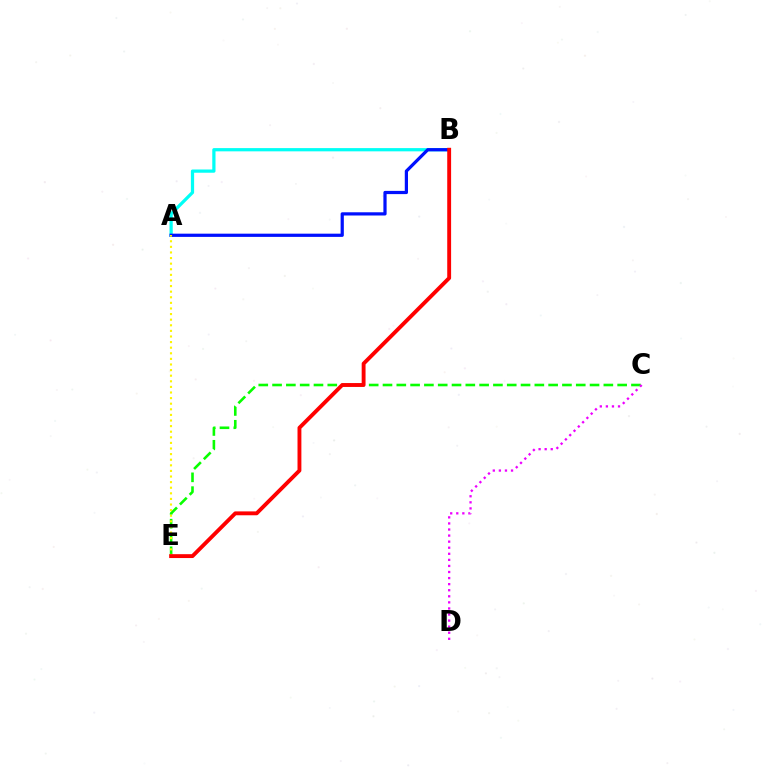{('A', 'B'): [{'color': '#00fff6', 'line_style': 'solid', 'thickness': 2.33}, {'color': '#0010ff', 'line_style': 'solid', 'thickness': 2.32}], ('C', 'E'): [{'color': '#08ff00', 'line_style': 'dashed', 'thickness': 1.88}], ('A', 'E'): [{'color': '#fcf500', 'line_style': 'dotted', 'thickness': 1.52}], ('B', 'E'): [{'color': '#ff0000', 'line_style': 'solid', 'thickness': 2.79}], ('C', 'D'): [{'color': '#ee00ff', 'line_style': 'dotted', 'thickness': 1.65}]}